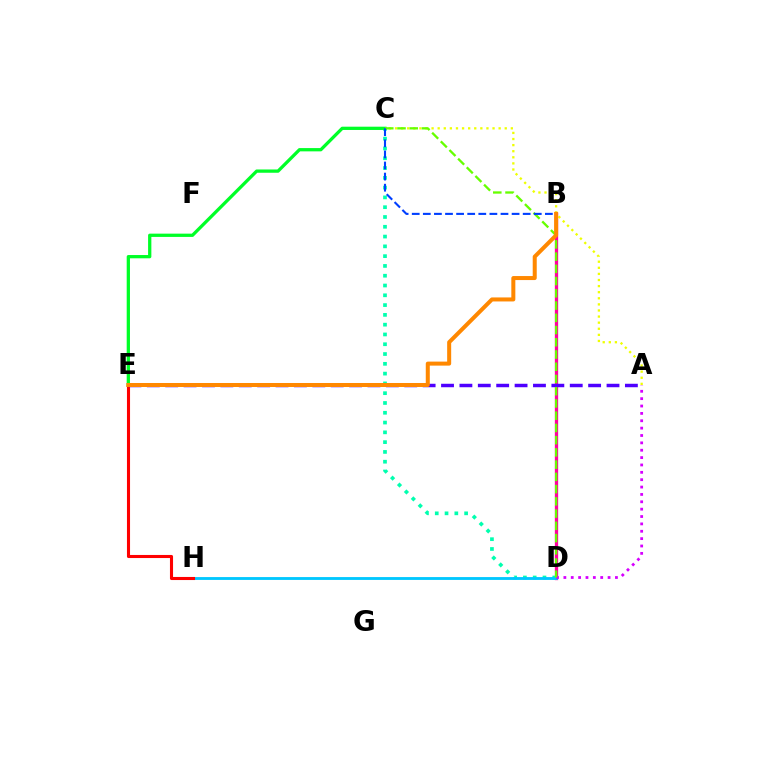{('B', 'D'): [{'color': '#ff00a0', 'line_style': 'solid', 'thickness': 2.37}], ('C', 'D'): [{'color': '#00ffaf', 'line_style': 'dotted', 'thickness': 2.66}, {'color': '#66ff00', 'line_style': 'dashed', 'thickness': 1.66}], ('D', 'H'): [{'color': '#00c7ff', 'line_style': 'solid', 'thickness': 2.05}], ('A', 'D'): [{'color': '#d600ff', 'line_style': 'dotted', 'thickness': 2.0}], ('A', 'C'): [{'color': '#eeff00', 'line_style': 'dotted', 'thickness': 1.66}], ('E', 'H'): [{'color': '#ff0000', 'line_style': 'solid', 'thickness': 2.22}], ('C', 'E'): [{'color': '#00ff27', 'line_style': 'solid', 'thickness': 2.36}], ('A', 'E'): [{'color': '#4f00ff', 'line_style': 'dashed', 'thickness': 2.5}], ('B', 'E'): [{'color': '#ff8800', 'line_style': 'solid', 'thickness': 2.89}], ('B', 'C'): [{'color': '#003fff', 'line_style': 'dashed', 'thickness': 1.51}]}